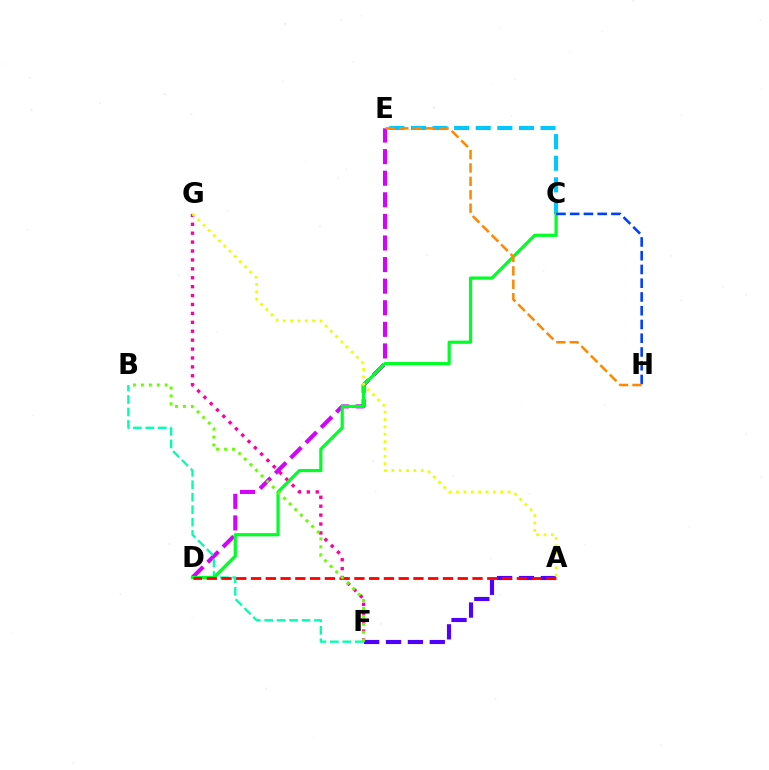{('C', 'E'): [{'color': '#00c7ff', 'line_style': 'dashed', 'thickness': 2.93}], ('D', 'E'): [{'color': '#d600ff', 'line_style': 'dashed', 'thickness': 2.93}], ('A', 'F'): [{'color': '#4f00ff', 'line_style': 'dashed', 'thickness': 2.97}], ('F', 'G'): [{'color': '#ff00a0', 'line_style': 'dotted', 'thickness': 2.42}], ('B', 'F'): [{'color': '#00ffaf', 'line_style': 'dashed', 'thickness': 1.69}, {'color': '#66ff00', 'line_style': 'dotted', 'thickness': 2.16}], ('C', 'D'): [{'color': '#00ff27', 'line_style': 'solid', 'thickness': 2.31}], ('A', 'D'): [{'color': '#ff0000', 'line_style': 'dashed', 'thickness': 2.01}], ('A', 'G'): [{'color': '#eeff00', 'line_style': 'dotted', 'thickness': 2.0}], ('C', 'H'): [{'color': '#003fff', 'line_style': 'dashed', 'thickness': 1.87}], ('E', 'H'): [{'color': '#ff8800', 'line_style': 'dashed', 'thickness': 1.82}]}